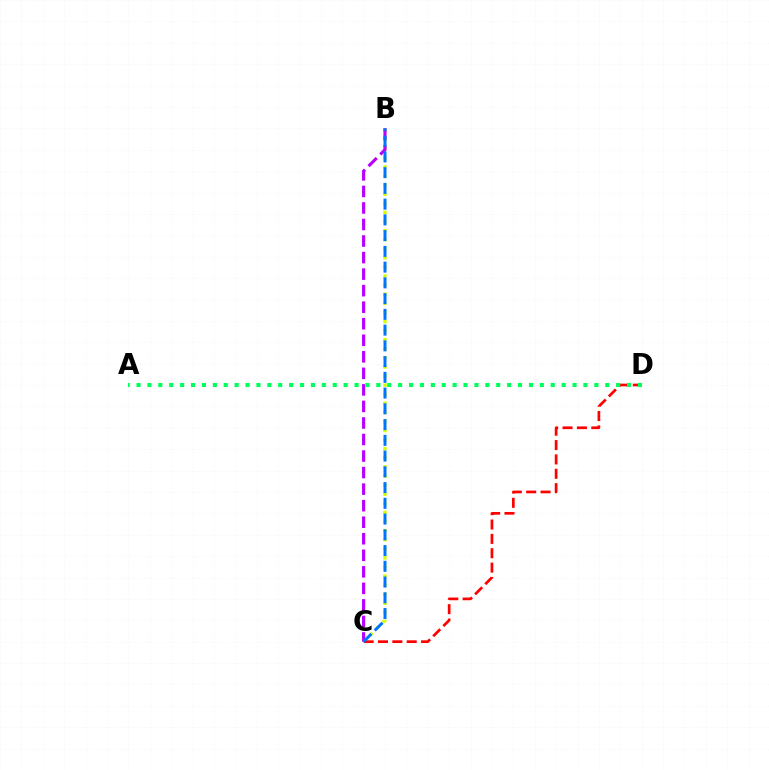{('B', 'C'): [{'color': '#d1ff00', 'line_style': 'dotted', 'thickness': 2.47}, {'color': '#b900ff', 'line_style': 'dashed', 'thickness': 2.25}, {'color': '#0074ff', 'line_style': 'dashed', 'thickness': 2.14}], ('C', 'D'): [{'color': '#ff0000', 'line_style': 'dashed', 'thickness': 1.95}], ('A', 'D'): [{'color': '#00ff5c', 'line_style': 'dotted', 'thickness': 2.96}]}